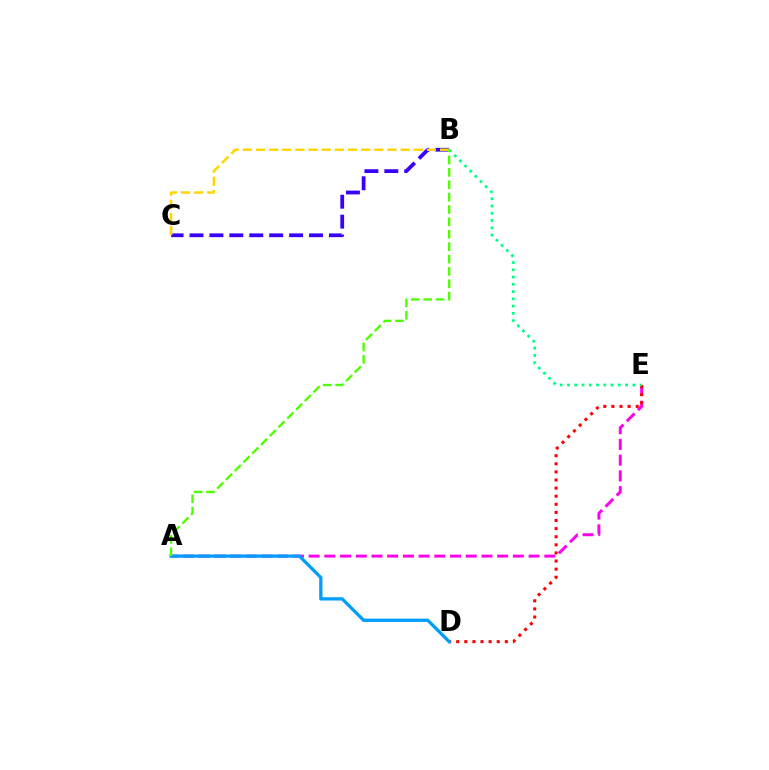{('A', 'E'): [{'color': '#ff00ed', 'line_style': 'dashed', 'thickness': 2.13}], ('B', 'C'): [{'color': '#3700ff', 'line_style': 'dashed', 'thickness': 2.71}, {'color': '#ffd500', 'line_style': 'dashed', 'thickness': 1.79}], ('D', 'E'): [{'color': '#ff0000', 'line_style': 'dotted', 'thickness': 2.2}], ('B', 'E'): [{'color': '#00ff86', 'line_style': 'dotted', 'thickness': 1.97}], ('A', 'D'): [{'color': '#009eff', 'line_style': 'solid', 'thickness': 2.37}], ('A', 'B'): [{'color': '#4fff00', 'line_style': 'dashed', 'thickness': 1.68}]}